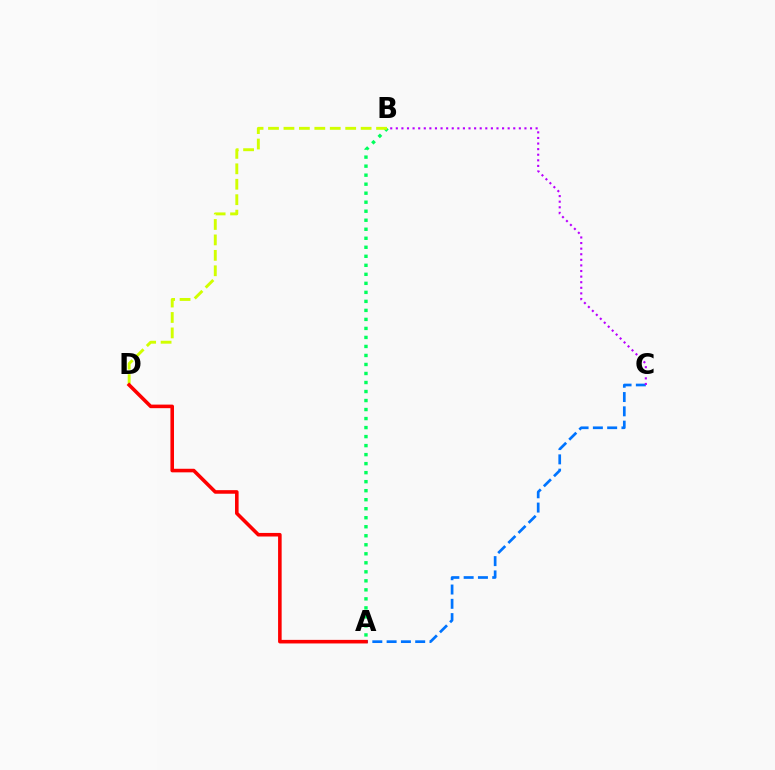{('A', 'B'): [{'color': '#00ff5c', 'line_style': 'dotted', 'thickness': 2.45}], ('A', 'C'): [{'color': '#0074ff', 'line_style': 'dashed', 'thickness': 1.94}], ('B', 'D'): [{'color': '#d1ff00', 'line_style': 'dashed', 'thickness': 2.1}], ('A', 'D'): [{'color': '#ff0000', 'line_style': 'solid', 'thickness': 2.57}], ('B', 'C'): [{'color': '#b900ff', 'line_style': 'dotted', 'thickness': 1.52}]}